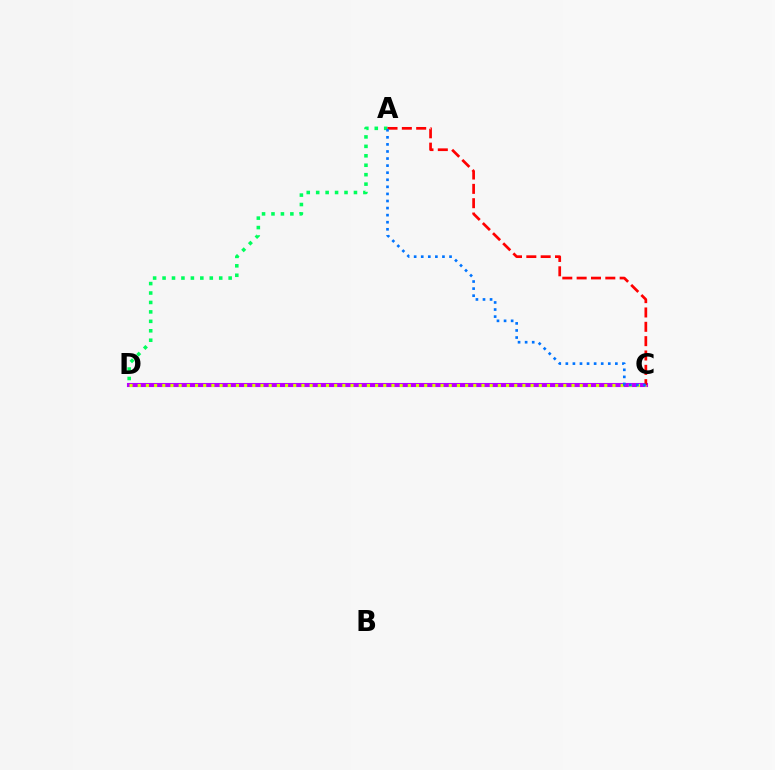{('C', 'D'): [{'color': '#b900ff', 'line_style': 'solid', 'thickness': 2.94}, {'color': '#d1ff00', 'line_style': 'dotted', 'thickness': 2.22}], ('A', 'D'): [{'color': '#00ff5c', 'line_style': 'dotted', 'thickness': 2.57}], ('A', 'C'): [{'color': '#ff0000', 'line_style': 'dashed', 'thickness': 1.95}, {'color': '#0074ff', 'line_style': 'dotted', 'thickness': 1.92}]}